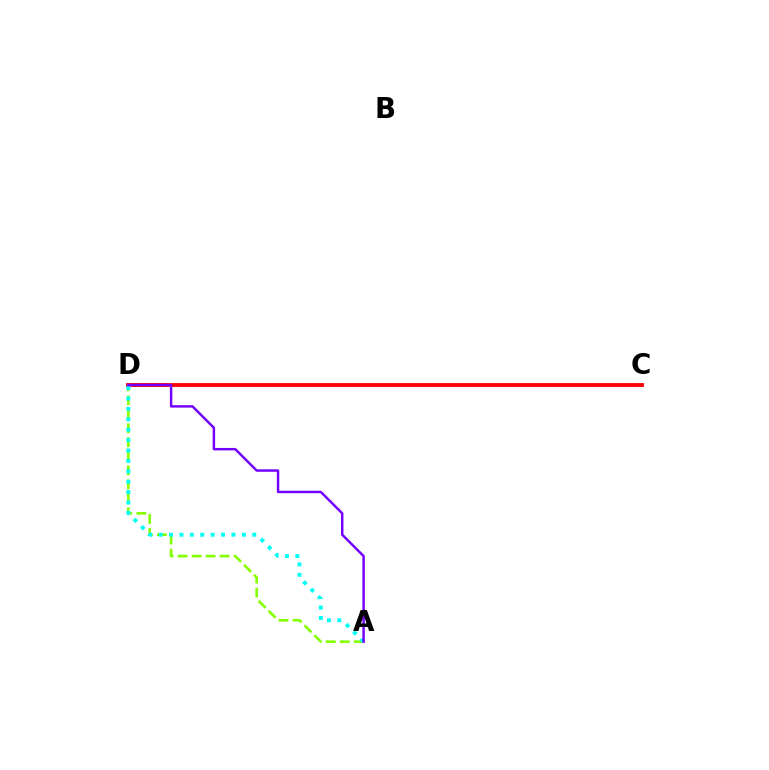{('A', 'D'): [{'color': '#84ff00', 'line_style': 'dashed', 'thickness': 1.9}, {'color': '#00fff6', 'line_style': 'dotted', 'thickness': 2.83}, {'color': '#7200ff', 'line_style': 'solid', 'thickness': 1.77}], ('C', 'D'): [{'color': '#ff0000', 'line_style': 'solid', 'thickness': 2.76}]}